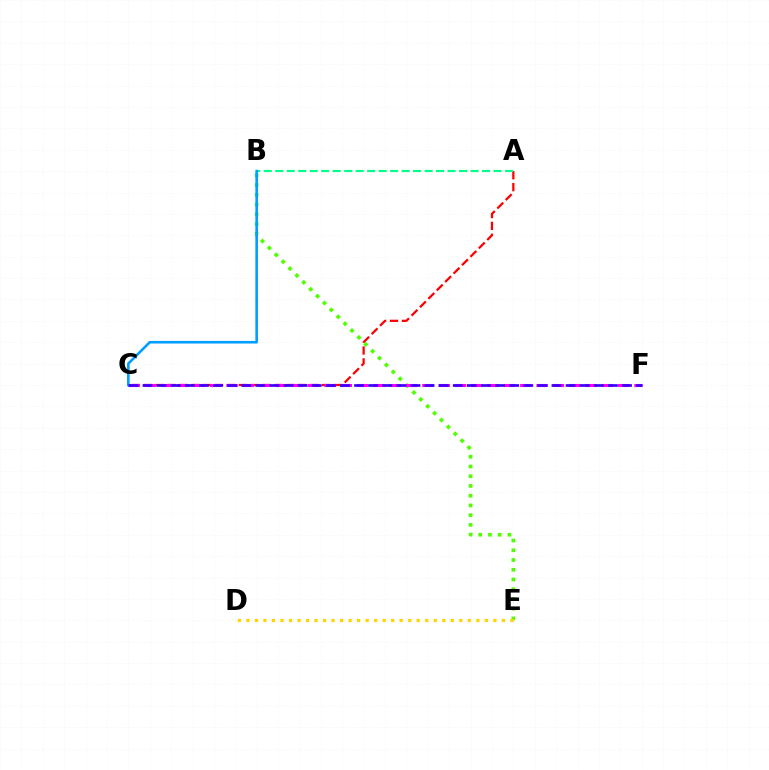{('A', 'C'): [{'color': '#ff0000', 'line_style': 'dashed', 'thickness': 1.62}], ('A', 'B'): [{'color': '#00ff86', 'line_style': 'dashed', 'thickness': 1.56}], ('B', 'E'): [{'color': '#4fff00', 'line_style': 'dotted', 'thickness': 2.65}], ('C', 'F'): [{'color': '#ff00ed', 'line_style': 'dashed', 'thickness': 2.22}, {'color': '#3700ff', 'line_style': 'dashed', 'thickness': 1.92}], ('B', 'C'): [{'color': '#009eff', 'line_style': 'solid', 'thickness': 1.88}], ('D', 'E'): [{'color': '#ffd500', 'line_style': 'dotted', 'thickness': 2.31}]}